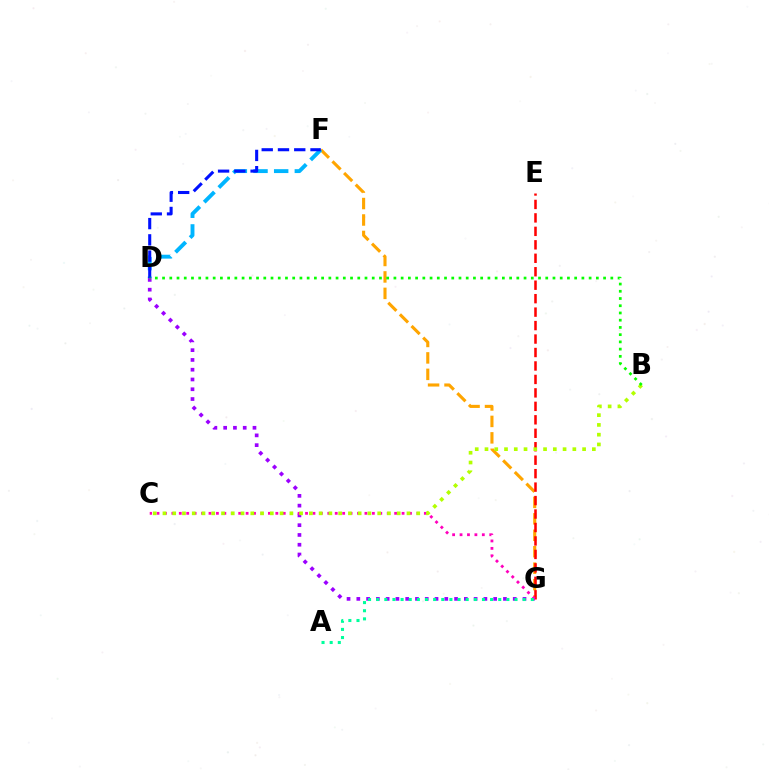{('F', 'G'): [{'color': '#ffa500', 'line_style': 'dashed', 'thickness': 2.23}], ('E', 'G'): [{'color': '#ff0000', 'line_style': 'dashed', 'thickness': 1.83}], ('D', 'G'): [{'color': '#9b00ff', 'line_style': 'dotted', 'thickness': 2.66}], ('D', 'F'): [{'color': '#00b5ff', 'line_style': 'dashed', 'thickness': 2.81}, {'color': '#0010ff', 'line_style': 'dashed', 'thickness': 2.21}], ('C', 'G'): [{'color': '#ff00bd', 'line_style': 'dotted', 'thickness': 2.02}], ('B', 'C'): [{'color': '#b3ff00', 'line_style': 'dotted', 'thickness': 2.65}], ('B', 'D'): [{'color': '#08ff00', 'line_style': 'dotted', 'thickness': 1.96}], ('A', 'G'): [{'color': '#00ff9d', 'line_style': 'dotted', 'thickness': 2.21}]}